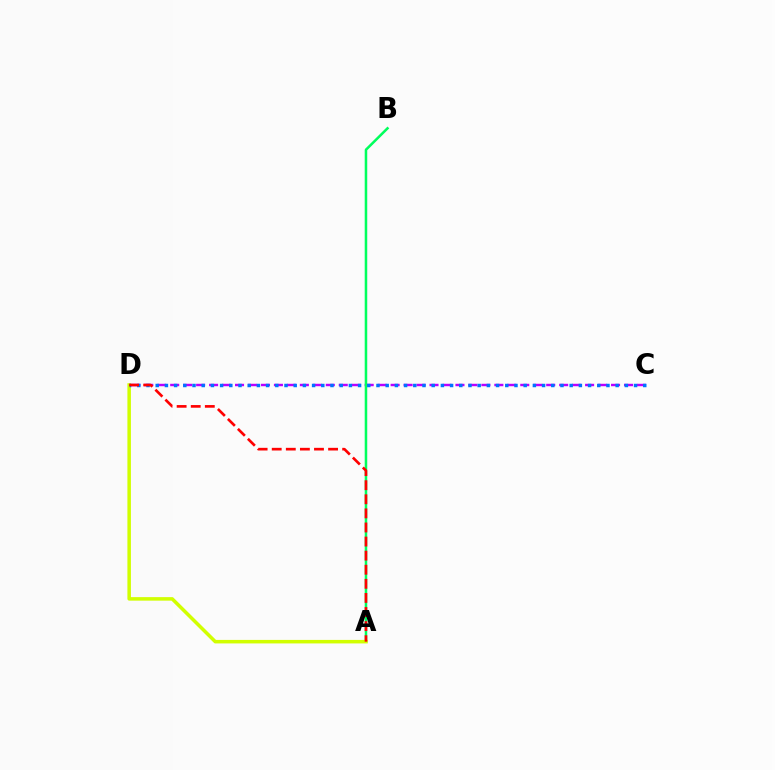{('C', 'D'): [{'color': '#b900ff', 'line_style': 'dashed', 'thickness': 1.76}, {'color': '#0074ff', 'line_style': 'dotted', 'thickness': 2.5}], ('A', 'B'): [{'color': '#00ff5c', 'line_style': 'solid', 'thickness': 1.82}], ('A', 'D'): [{'color': '#d1ff00', 'line_style': 'solid', 'thickness': 2.53}, {'color': '#ff0000', 'line_style': 'dashed', 'thickness': 1.91}]}